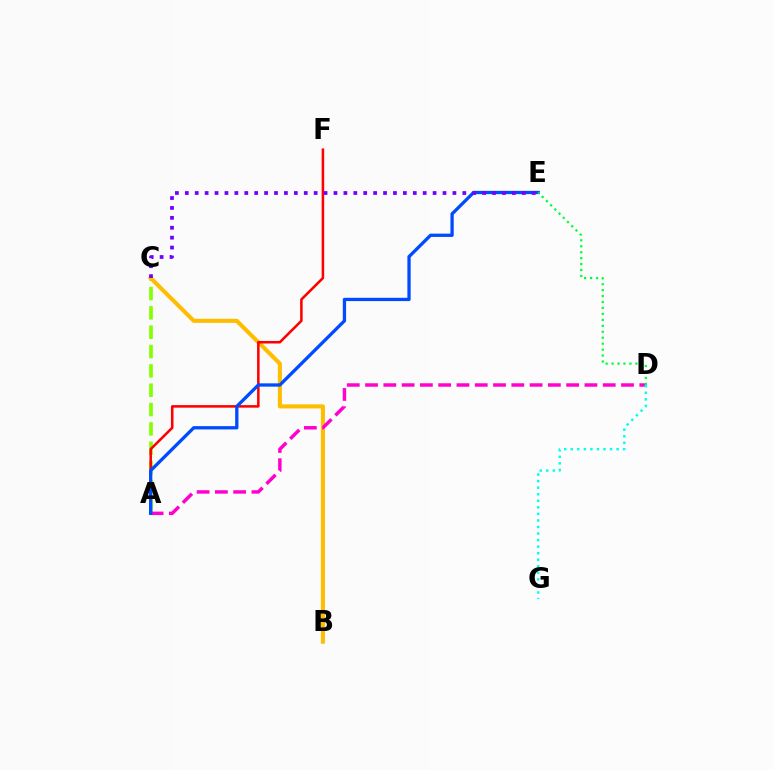{('A', 'C'): [{'color': '#84ff00', 'line_style': 'dashed', 'thickness': 2.63}], ('B', 'C'): [{'color': '#ffbd00', 'line_style': 'solid', 'thickness': 2.93}], ('A', 'F'): [{'color': '#ff0000', 'line_style': 'solid', 'thickness': 1.83}], ('A', 'D'): [{'color': '#ff00cf', 'line_style': 'dashed', 'thickness': 2.48}], ('A', 'E'): [{'color': '#004bff', 'line_style': 'solid', 'thickness': 2.37}], ('D', 'E'): [{'color': '#00ff39', 'line_style': 'dotted', 'thickness': 1.62}], ('D', 'G'): [{'color': '#00fff6', 'line_style': 'dotted', 'thickness': 1.78}], ('C', 'E'): [{'color': '#7200ff', 'line_style': 'dotted', 'thickness': 2.69}]}